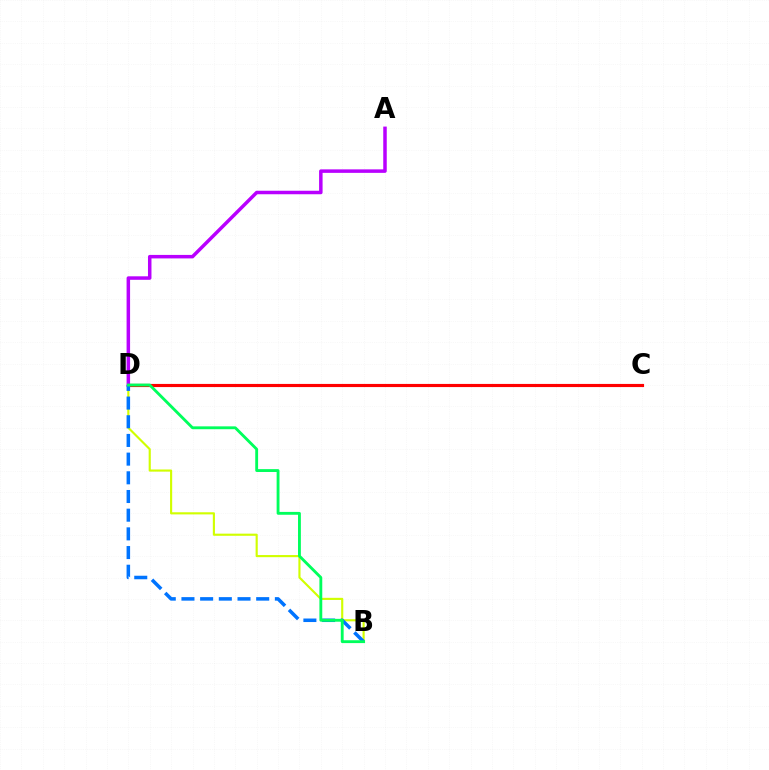{('C', 'D'): [{'color': '#ff0000', 'line_style': 'solid', 'thickness': 2.26}], ('B', 'D'): [{'color': '#d1ff00', 'line_style': 'solid', 'thickness': 1.54}, {'color': '#0074ff', 'line_style': 'dashed', 'thickness': 2.54}, {'color': '#00ff5c', 'line_style': 'solid', 'thickness': 2.06}], ('A', 'D'): [{'color': '#b900ff', 'line_style': 'solid', 'thickness': 2.52}]}